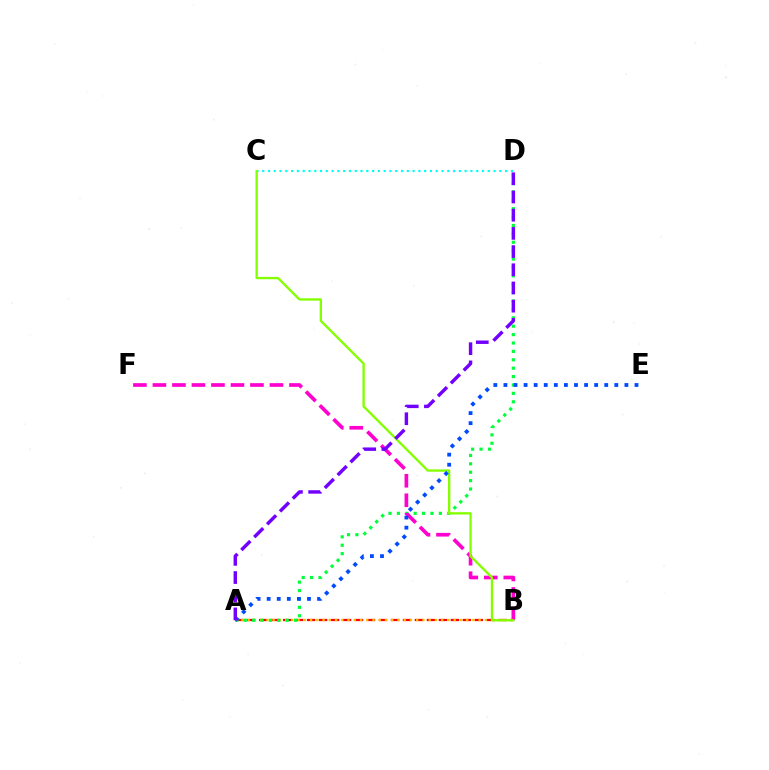{('A', 'B'): [{'color': '#ff0000', 'line_style': 'dashed', 'thickness': 1.63}, {'color': '#ffbd00', 'line_style': 'dotted', 'thickness': 1.7}], ('A', 'D'): [{'color': '#00ff39', 'line_style': 'dotted', 'thickness': 2.28}, {'color': '#7200ff', 'line_style': 'dashed', 'thickness': 2.47}], ('C', 'D'): [{'color': '#00fff6', 'line_style': 'dotted', 'thickness': 1.57}], ('B', 'F'): [{'color': '#ff00cf', 'line_style': 'dashed', 'thickness': 2.65}], ('B', 'C'): [{'color': '#84ff00', 'line_style': 'solid', 'thickness': 1.69}], ('A', 'E'): [{'color': '#004bff', 'line_style': 'dotted', 'thickness': 2.74}]}